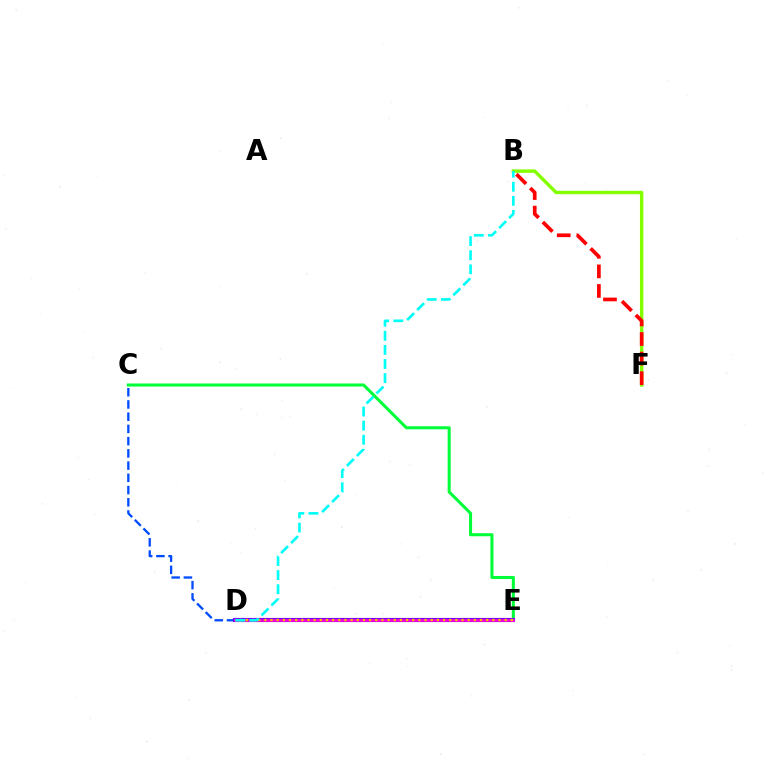{('C', 'D'): [{'color': '#004bff', 'line_style': 'dashed', 'thickness': 1.66}], ('C', 'E'): [{'color': '#00ff39', 'line_style': 'solid', 'thickness': 2.2}], ('B', 'F'): [{'color': '#84ff00', 'line_style': 'solid', 'thickness': 2.47}, {'color': '#ff0000', 'line_style': 'dashed', 'thickness': 2.66}], ('D', 'E'): [{'color': '#7200ff', 'line_style': 'solid', 'thickness': 2.98}, {'color': '#ff00cf', 'line_style': 'solid', 'thickness': 1.85}, {'color': '#ffbd00', 'line_style': 'dotted', 'thickness': 1.67}], ('B', 'D'): [{'color': '#00fff6', 'line_style': 'dashed', 'thickness': 1.92}]}